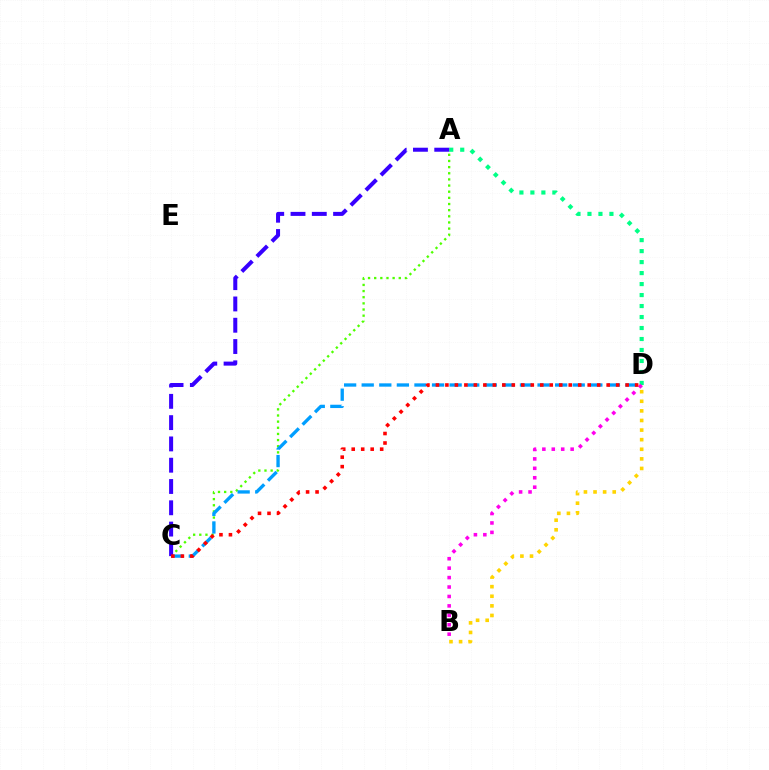{('A', 'D'): [{'color': '#00ff86', 'line_style': 'dotted', 'thickness': 2.98}], ('A', 'C'): [{'color': '#4fff00', 'line_style': 'dotted', 'thickness': 1.67}, {'color': '#3700ff', 'line_style': 'dashed', 'thickness': 2.89}], ('B', 'D'): [{'color': '#ff00ed', 'line_style': 'dotted', 'thickness': 2.56}, {'color': '#ffd500', 'line_style': 'dotted', 'thickness': 2.61}], ('C', 'D'): [{'color': '#009eff', 'line_style': 'dashed', 'thickness': 2.39}, {'color': '#ff0000', 'line_style': 'dotted', 'thickness': 2.58}]}